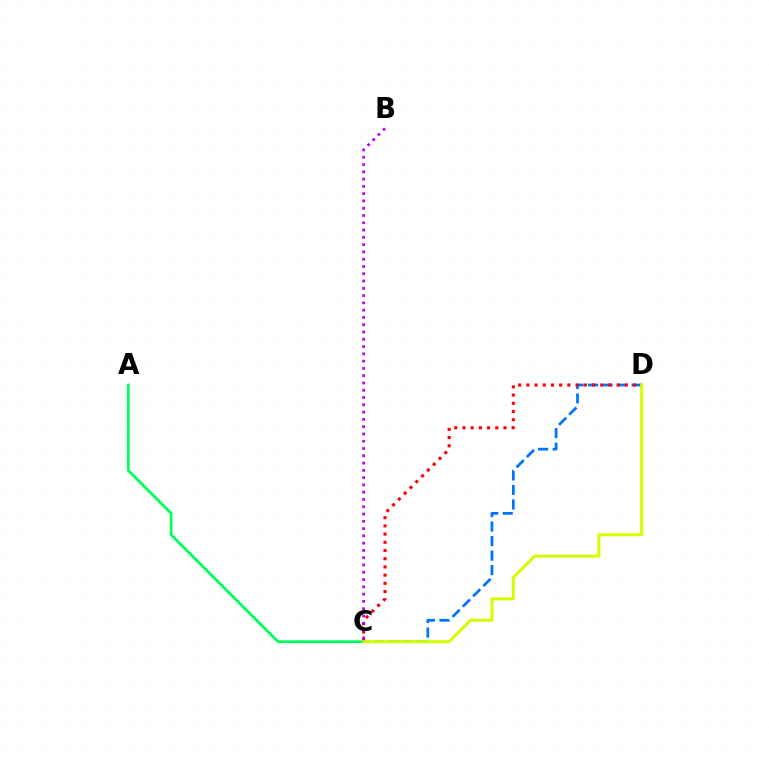{('C', 'D'): [{'color': '#0074ff', 'line_style': 'dashed', 'thickness': 1.97}, {'color': '#ff0000', 'line_style': 'dotted', 'thickness': 2.23}, {'color': '#d1ff00', 'line_style': 'solid', 'thickness': 2.17}], ('A', 'C'): [{'color': '#00ff5c', 'line_style': 'solid', 'thickness': 1.98}], ('B', 'C'): [{'color': '#b900ff', 'line_style': 'dotted', 'thickness': 1.98}]}